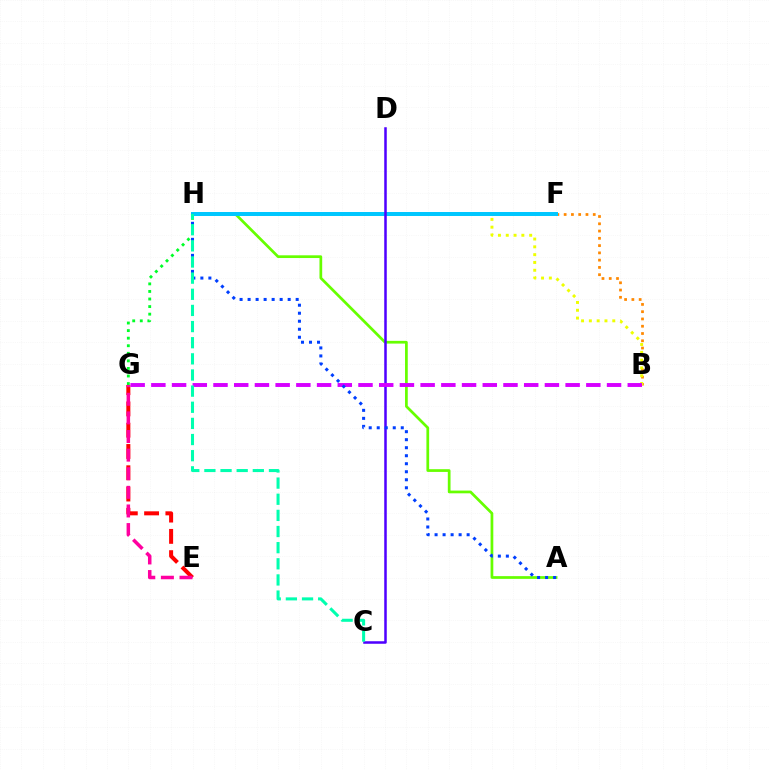{('B', 'F'): [{'color': '#ff8800', 'line_style': 'dotted', 'thickness': 1.98}], ('E', 'G'): [{'color': '#ff0000', 'line_style': 'dashed', 'thickness': 2.89}, {'color': '#ff00a0', 'line_style': 'dashed', 'thickness': 2.53}], ('B', 'H'): [{'color': '#eeff00', 'line_style': 'dotted', 'thickness': 2.12}], ('A', 'H'): [{'color': '#66ff00', 'line_style': 'solid', 'thickness': 1.96}, {'color': '#003fff', 'line_style': 'dotted', 'thickness': 2.18}], ('G', 'H'): [{'color': '#00ff27', 'line_style': 'dotted', 'thickness': 2.06}], ('F', 'H'): [{'color': '#00c7ff', 'line_style': 'solid', 'thickness': 2.86}], ('C', 'D'): [{'color': '#4f00ff', 'line_style': 'solid', 'thickness': 1.82}], ('B', 'G'): [{'color': '#d600ff', 'line_style': 'dashed', 'thickness': 2.81}], ('C', 'H'): [{'color': '#00ffaf', 'line_style': 'dashed', 'thickness': 2.19}]}